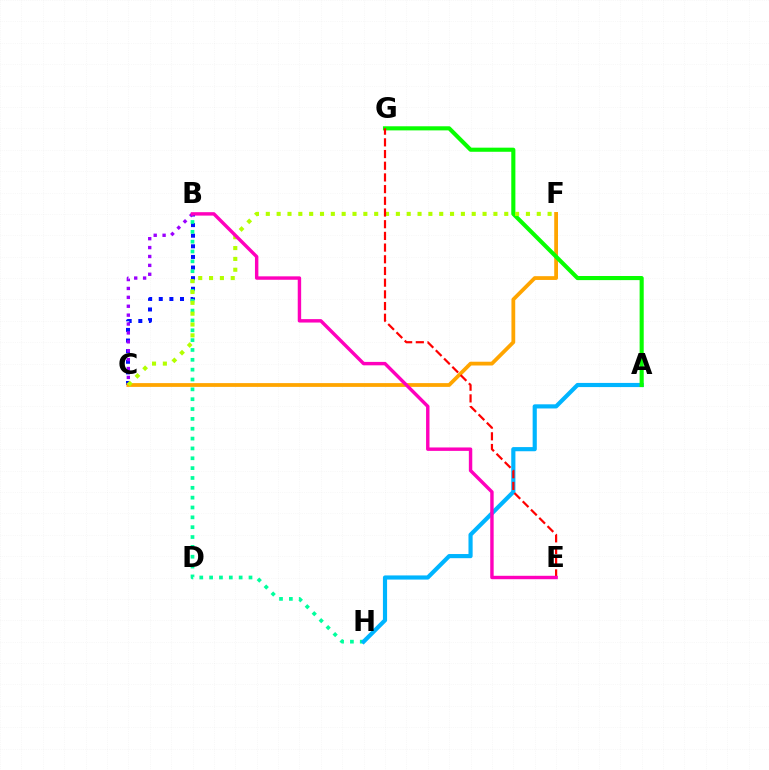{('B', 'C'): [{'color': '#0010ff', 'line_style': 'dotted', 'thickness': 2.88}, {'color': '#9b00ff', 'line_style': 'dotted', 'thickness': 2.42}], ('B', 'H'): [{'color': '#00ff9d', 'line_style': 'dotted', 'thickness': 2.68}], ('C', 'F'): [{'color': '#ffa500', 'line_style': 'solid', 'thickness': 2.72}, {'color': '#b3ff00', 'line_style': 'dotted', 'thickness': 2.94}], ('A', 'H'): [{'color': '#00b5ff', 'line_style': 'solid', 'thickness': 2.99}], ('A', 'G'): [{'color': '#08ff00', 'line_style': 'solid', 'thickness': 2.96}], ('E', 'G'): [{'color': '#ff0000', 'line_style': 'dashed', 'thickness': 1.59}], ('B', 'E'): [{'color': '#ff00bd', 'line_style': 'solid', 'thickness': 2.46}]}